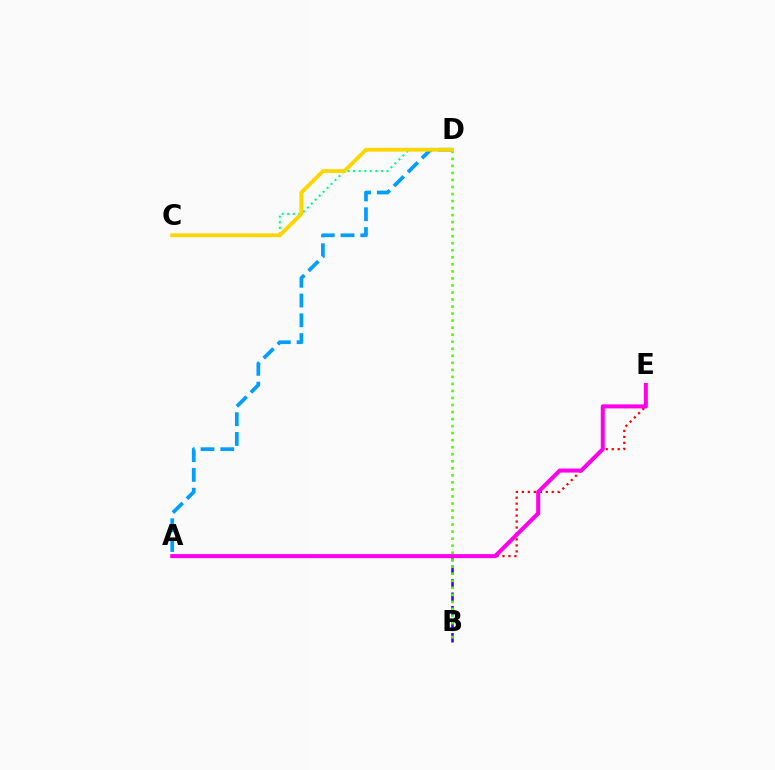{('A', 'B'): [{'color': '#3700ff', 'line_style': 'dashed', 'thickness': 1.84}], ('C', 'D'): [{'color': '#00ff86', 'line_style': 'dotted', 'thickness': 1.51}, {'color': '#ffd500', 'line_style': 'solid', 'thickness': 2.76}], ('A', 'E'): [{'color': '#ff0000', 'line_style': 'dotted', 'thickness': 1.62}, {'color': '#ff00ed', 'line_style': 'solid', 'thickness': 2.91}], ('B', 'D'): [{'color': '#4fff00', 'line_style': 'dotted', 'thickness': 1.91}], ('A', 'D'): [{'color': '#009eff', 'line_style': 'dashed', 'thickness': 2.68}]}